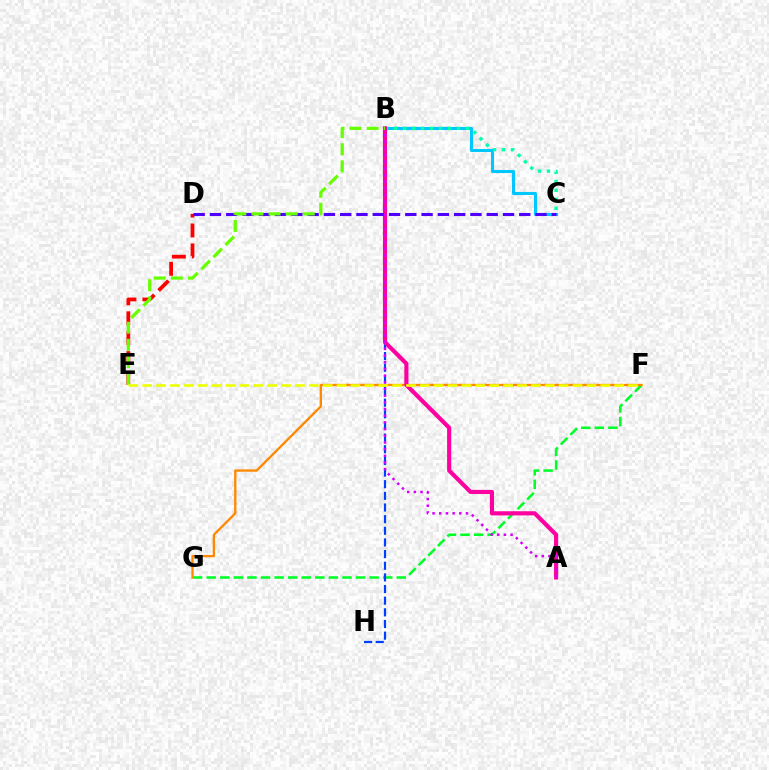{('B', 'C'): [{'color': '#00c7ff', 'line_style': 'solid', 'thickness': 2.21}, {'color': '#00ffaf', 'line_style': 'dotted', 'thickness': 2.44}], ('F', 'G'): [{'color': '#00ff27', 'line_style': 'dashed', 'thickness': 1.84}, {'color': '#ff8800', 'line_style': 'solid', 'thickness': 1.66}], ('B', 'H'): [{'color': '#003fff', 'line_style': 'dashed', 'thickness': 1.58}], ('A', 'B'): [{'color': '#ff00a0', 'line_style': 'solid', 'thickness': 2.98}, {'color': '#d600ff', 'line_style': 'dotted', 'thickness': 1.82}], ('D', 'E'): [{'color': '#ff0000', 'line_style': 'dashed', 'thickness': 2.71}], ('C', 'D'): [{'color': '#4f00ff', 'line_style': 'dashed', 'thickness': 2.21}], ('B', 'E'): [{'color': '#66ff00', 'line_style': 'dashed', 'thickness': 2.32}], ('E', 'F'): [{'color': '#eeff00', 'line_style': 'dashed', 'thickness': 1.89}]}